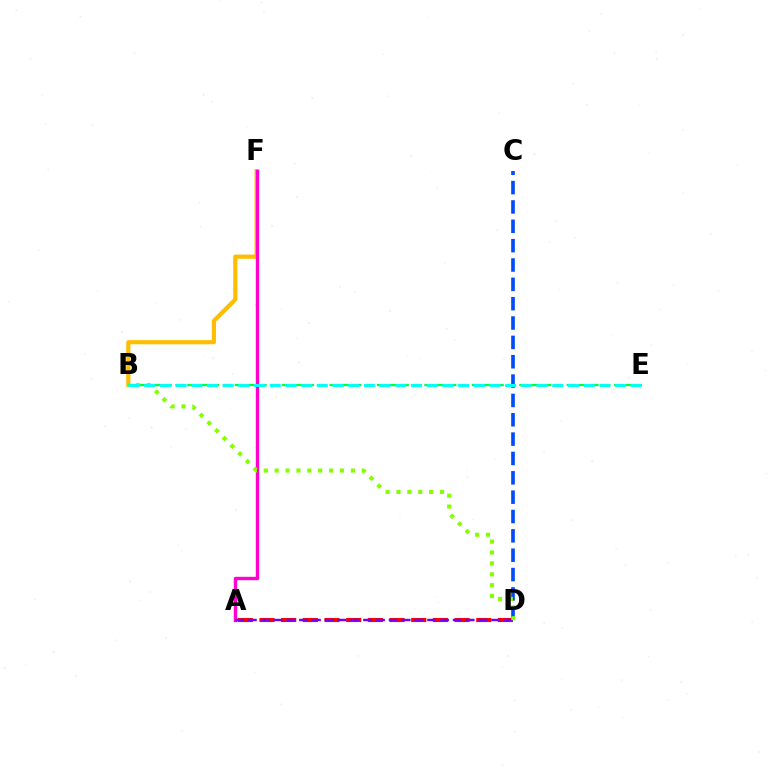{('B', 'F'): [{'color': '#ffbd00', 'line_style': 'solid', 'thickness': 3.0}], ('A', 'D'): [{'color': '#ff0000', 'line_style': 'dashed', 'thickness': 2.94}, {'color': '#7200ff', 'line_style': 'dashed', 'thickness': 1.74}], ('C', 'D'): [{'color': '#004bff', 'line_style': 'dashed', 'thickness': 2.63}], ('A', 'F'): [{'color': '#ff00cf', 'line_style': 'solid', 'thickness': 2.45}], ('B', 'E'): [{'color': '#00ff39', 'line_style': 'dashed', 'thickness': 1.61}, {'color': '#00fff6', 'line_style': 'dashed', 'thickness': 2.13}], ('B', 'D'): [{'color': '#84ff00', 'line_style': 'dotted', 'thickness': 2.96}]}